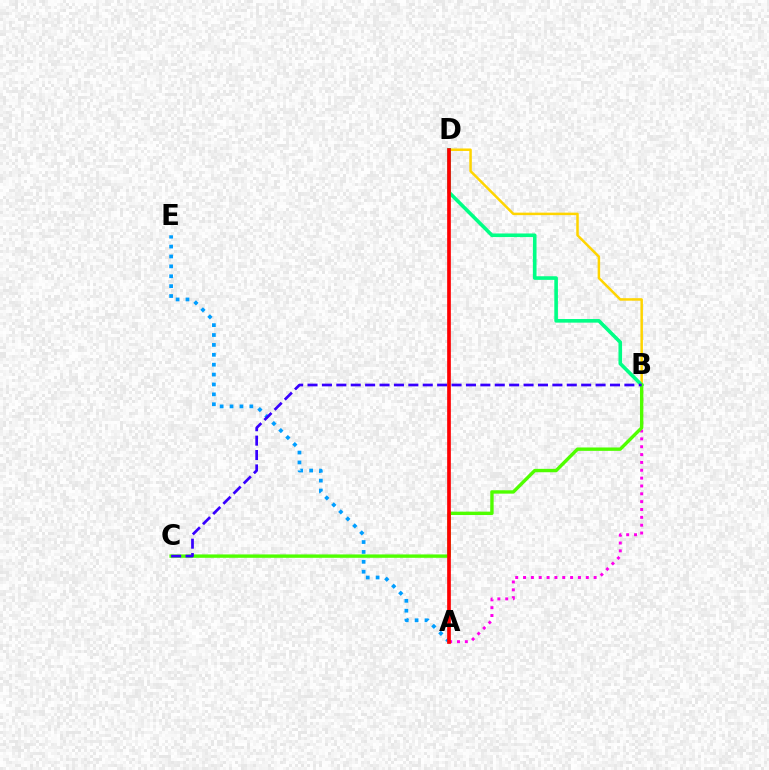{('A', 'E'): [{'color': '#009eff', 'line_style': 'dotted', 'thickness': 2.69}], ('B', 'D'): [{'color': '#ffd500', 'line_style': 'solid', 'thickness': 1.8}, {'color': '#00ff86', 'line_style': 'solid', 'thickness': 2.6}], ('A', 'B'): [{'color': '#ff00ed', 'line_style': 'dotted', 'thickness': 2.13}], ('B', 'C'): [{'color': '#4fff00', 'line_style': 'solid', 'thickness': 2.43}, {'color': '#3700ff', 'line_style': 'dashed', 'thickness': 1.96}], ('A', 'D'): [{'color': '#ff0000', 'line_style': 'solid', 'thickness': 2.65}]}